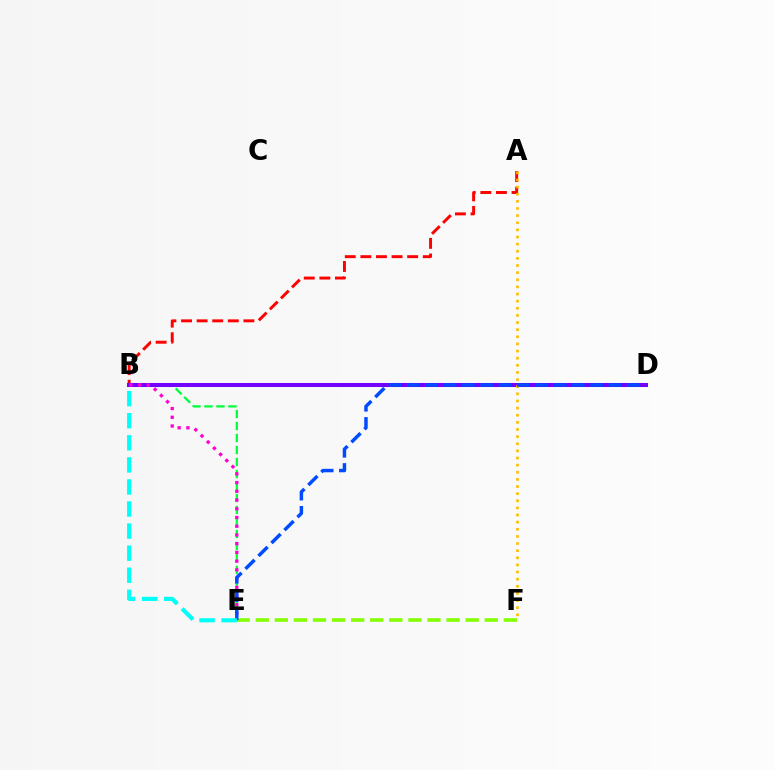{('B', 'E'): [{'color': '#00ff39', 'line_style': 'dashed', 'thickness': 1.63}, {'color': '#ff00cf', 'line_style': 'dotted', 'thickness': 2.37}, {'color': '#00fff6', 'line_style': 'dashed', 'thickness': 3.0}], ('A', 'B'): [{'color': '#ff0000', 'line_style': 'dashed', 'thickness': 2.12}], ('B', 'D'): [{'color': '#7200ff', 'line_style': 'solid', 'thickness': 2.91}], ('A', 'F'): [{'color': '#ffbd00', 'line_style': 'dotted', 'thickness': 1.94}], ('E', 'F'): [{'color': '#84ff00', 'line_style': 'dashed', 'thickness': 2.59}], ('D', 'E'): [{'color': '#004bff', 'line_style': 'dashed', 'thickness': 2.49}]}